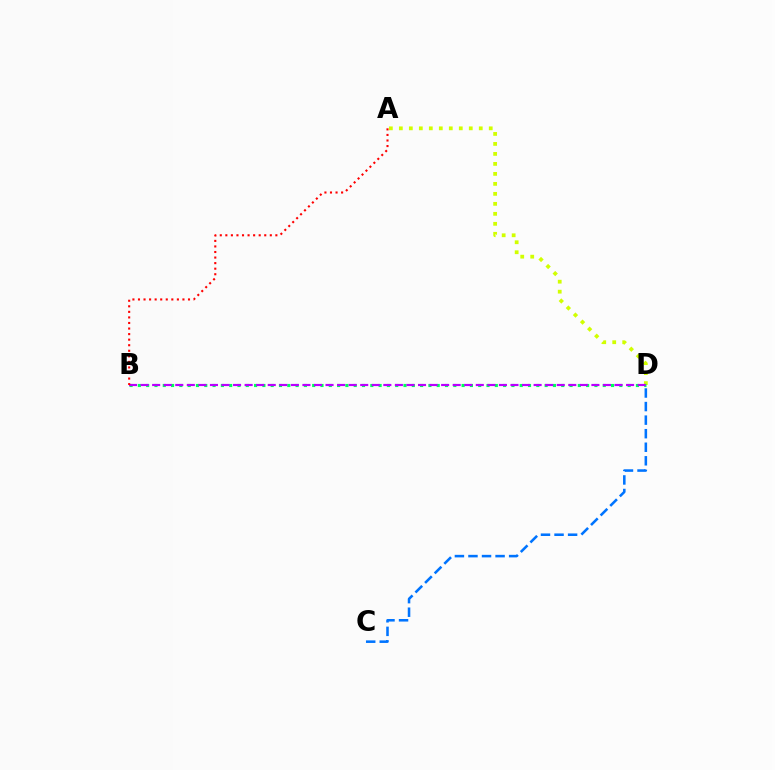{('A', 'D'): [{'color': '#d1ff00', 'line_style': 'dotted', 'thickness': 2.71}], ('B', 'D'): [{'color': '#00ff5c', 'line_style': 'dotted', 'thickness': 2.26}, {'color': '#b900ff', 'line_style': 'dashed', 'thickness': 1.57}], ('C', 'D'): [{'color': '#0074ff', 'line_style': 'dashed', 'thickness': 1.84}], ('A', 'B'): [{'color': '#ff0000', 'line_style': 'dotted', 'thickness': 1.51}]}